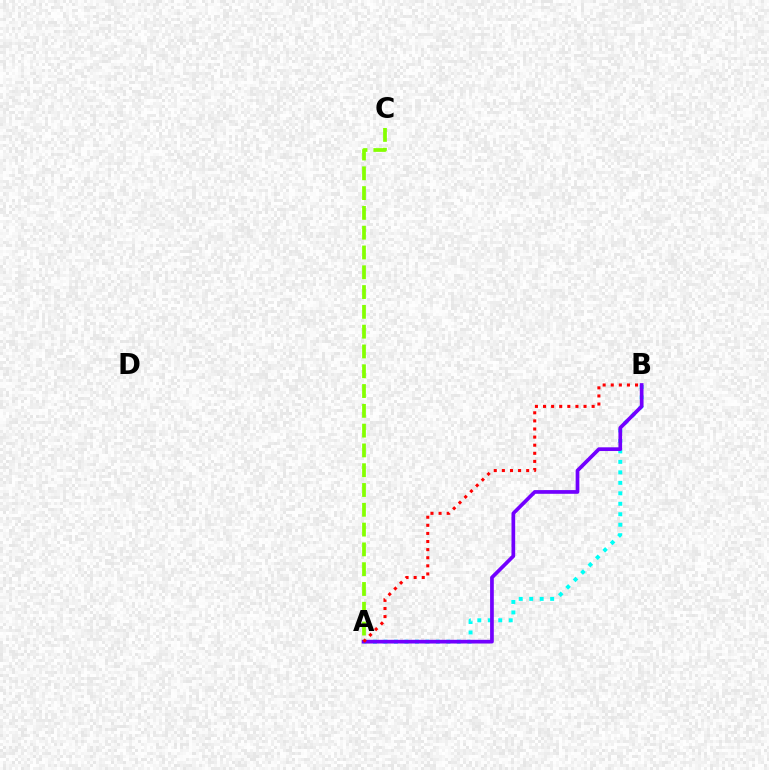{('A', 'C'): [{'color': '#84ff00', 'line_style': 'dashed', 'thickness': 2.69}], ('A', 'B'): [{'color': '#00fff6', 'line_style': 'dotted', 'thickness': 2.85}, {'color': '#7200ff', 'line_style': 'solid', 'thickness': 2.67}, {'color': '#ff0000', 'line_style': 'dotted', 'thickness': 2.2}]}